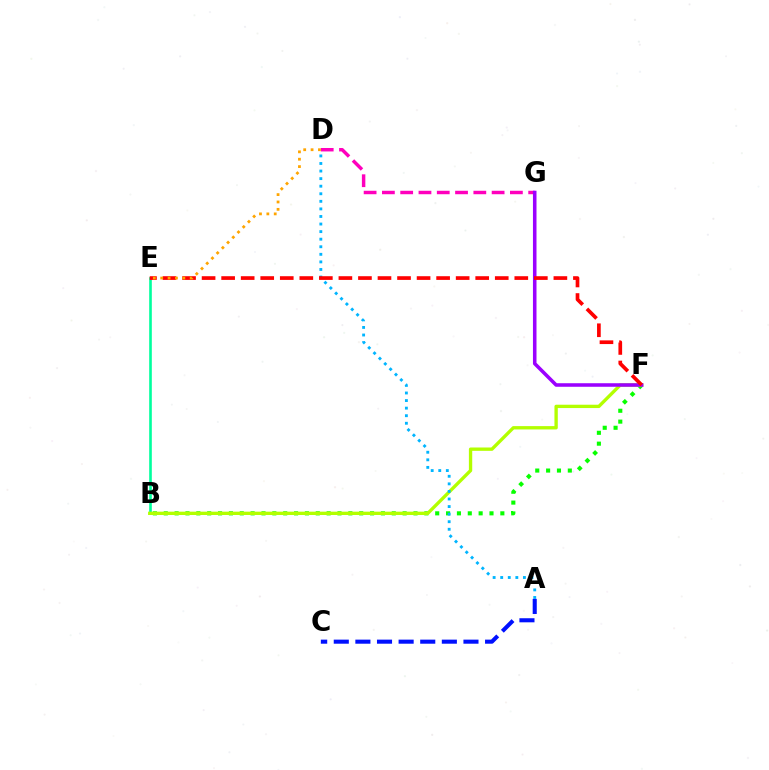{('B', 'E'): [{'color': '#00ff9d', 'line_style': 'solid', 'thickness': 1.89}], ('B', 'F'): [{'color': '#08ff00', 'line_style': 'dotted', 'thickness': 2.95}, {'color': '#b3ff00', 'line_style': 'solid', 'thickness': 2.4}], ('A', 'D'): [{'color': '#00b5ff', 'line_style': 'dotted', 'thickness': 2.06}], ('D', 'G'): [{'color': '#ff00bd', 'line_style': 'dashed', 'thickness': 2.48}], ('F', 'G'): [{'color': '#9b00ff', 'line_style': 'solid', 'thickness': 2.56}], ('E', 'F'): [{'color': '#ff0000', 'line_style': 'dashed', 'thickness': 2.66}], ('A', 'C'): [{'color': '#0010ff', 'line_style': 'dashed', 'thickness': 2.94}], ('D', 'E'): [{'color': '#ffa500', 'line_style': 'dotted', 'thickness': 2.0}]}